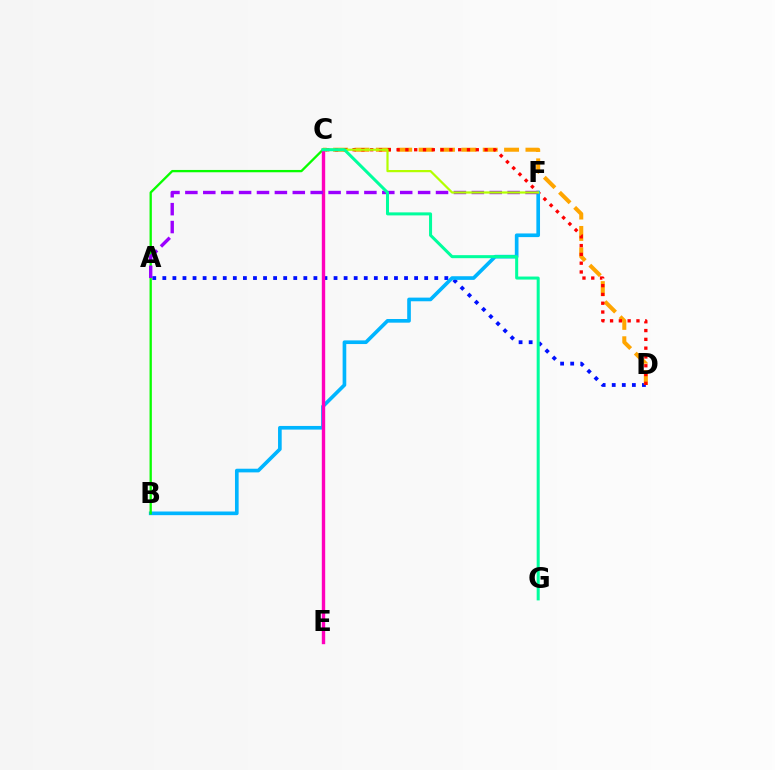{('A', 'D'): [{'color': '#0010ff', 'line_style': 'dotted', 'thickness': 2.74}], ('C', 'D'): [{'color': '#ffa500', 'line_style': 'dashed', 'thickness': 2.9}, {'color': '#ff0000', 'line_style': 'dotted', 'thickness': 2.39}], ('B', 'F'): [{'color': '#00b5ff', 'line_style': 'solid', 'thickness': 2.63}], ('B', 'C'): [{'color': '#08ff00', 'line_style': 'solid', 'thickness': 1.66}], ('C', 'E'): [{'color': '#ff00bd', 'line_style': 'solid', 'thickness': 2.43}], ('A', 'F'): [{'color': '#9b00ff', 'line_style': 'dashed', 'thickness': 2.43}], ('C', 'F'): [{'color': '#b3ff00', 'line_style': 'solid', 'thickness': 1.59}], ('C', 'G'): [{'color': '#00ff9d', 'line_style': 'solid', 'thickness': 2.18}]}